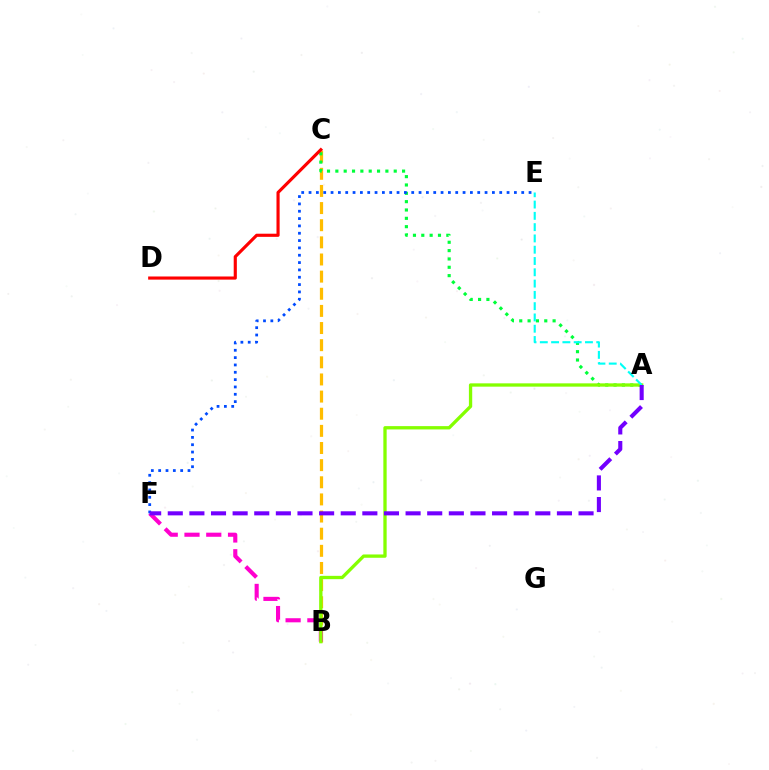{('B', 'C'): [{'color': '#ffbd00', 'line_style': 'dashed', 'thickness': 2.33}], ('B', 'F'): [{'color': '#ff00cf', 'line_style': 'dashed', 'thickness': 2.96}], ('A', 'C'): [{'color': '#00ff39', 'line_style': 'dotted', 'thickness': 2.27}], ('A', 'B'): [{'color': '#84ff00', 'line_style': 'solid', 'thickness': 2.38}], ('C', 'D'): [{'color': '#ff0000', 'line_style': 'solid', 'thickness': 2.26}], ('E', 'F'): [{'color': '#004bff', 'line_style': 'dotted', 'thickness': 1.99}], ('A', 'E'): [{'color': '#00fff6', 'line_style': 'dashed', 'thickness': 1.53}], ('A', 'F'): [{'color': '#7200ff', 'line_style': 'dashed', 'thickness': 2.94}]}